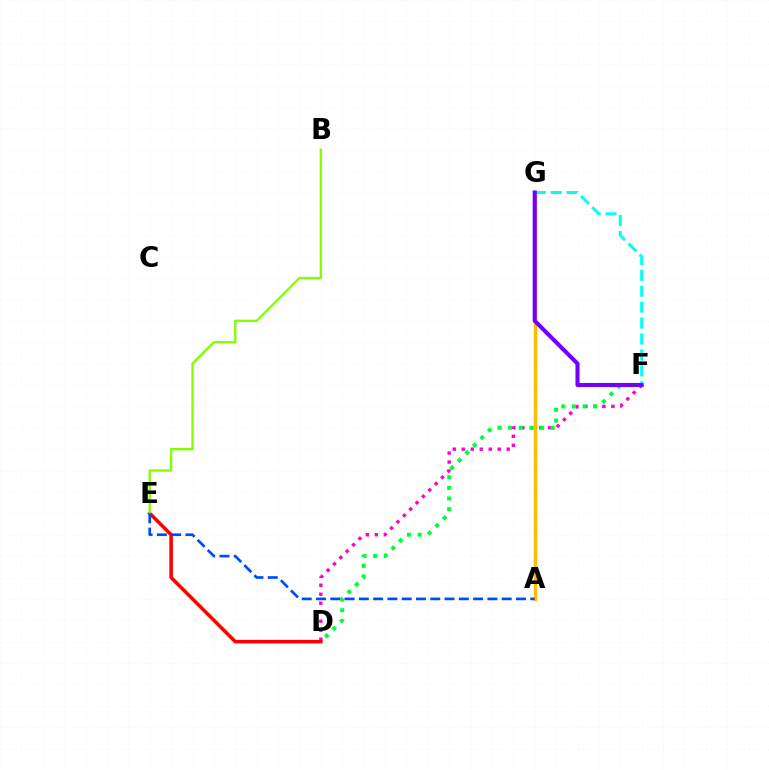{('D', 'F'): [{'color': '#ff00cf', 'line_style': 'dotted', 'thickness': 2.44}, {'color': '#00ff39', 'line_style': 'dotted', 'thickness': 2.9}], ('A', 'G'): [{'color': '#ffbd00', 'line_style': 'solid', 'thickness': 2.49}], ('D', 'E'): [{'color': '#ff0000', 'line_style': 'solid', 'thickness': 2.55}], ('F', 'G'): [{'color': '#00fff6', 'line_style': 'dashed', 'thickness': 2.16}, {'color': '#7200ff', 'line_style': 'solid', 'thickness': 2.94}], ('B', 'E'): [{'color': '#84ff00', 'line_style': 'solid', 'thickness': 1.7}], ('A', 'E'): [{'color': '#004bff', 'line_style': 'dashed', 'thickness': 1.94}]}